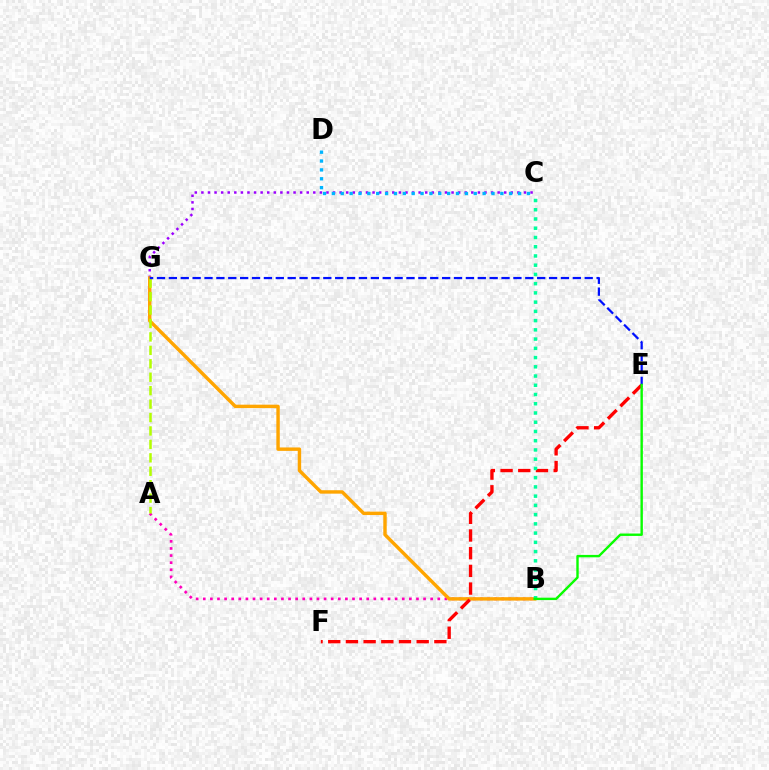{('C', 'G'): [{'color': '#9b00ff', 'line_style': 'dotted', 'thickness': 1.79}], ('A', 'B'): [{'color': '#ff00bd', 'line_style': 'dotted', 'thickness': 1.93}], ('B', 'G'): [{'color': '#ffa500', 'line_style': 'solid', 'thickness': 2.47}], ('A', 'G'): [{'color': '#b3ff00', 'line_style': 'dashed', 'thickness': 1.82}], ('E', 'F'): [{'color': '#ff0000', 'line_style': 'dashed', 'thickness': 2.4}], ('B', 'C'): [{'color': '#00ff9d', 'line_style': 'dotted', 'thickness': 2.51}], ('E', 'G'): [{'color': '#0010ff', 'line_style': 'dashed', 'thickness': 1.61}], ('C', 'D'): [{'color': '#00b5ff', 'line_style': 'dotted', 'thickness': 2.41}], ('B', 'E'): [{'color': '#08ff00', 'line_style': 'solid', 'thickness': 1.73}]}